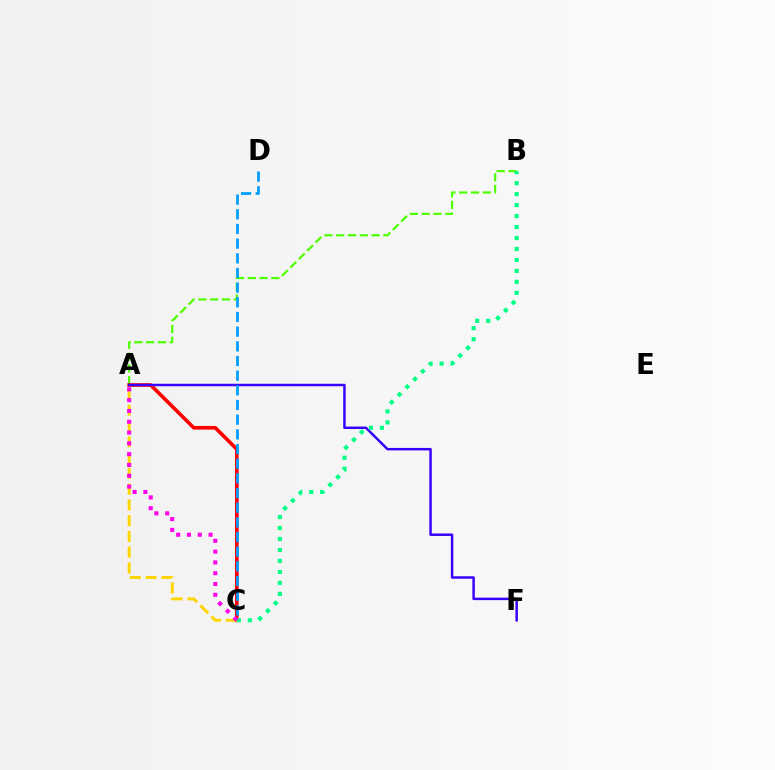{('A', 'B'): [{'color': '#4fff00', 'line_style': 'dashed', 'thickness': 1.6}], ('A', 'C'): [{'color': '#ff0000', 'line_style': 'solid', 'thickness': 2.62}, {'color': '#ffd500', 'line_style': 'dashed', 'thickness': 2.14}, {'color': '#ff00ed', 'line_style': 'dotted', 'thickness': 2.93}], ('A', 'F'): [{'color': '#3700ff', 'line_style': 'solid', 'thickness': 1.78}], ('B', 'C'): [{'color': '#00ff86', 'line_style': 'dotted', 'thickness': 2.98}], ('C', 'D'): [{'color': '#009eff', 'line_style': 'dashed', 'thickness': 1.99}]}